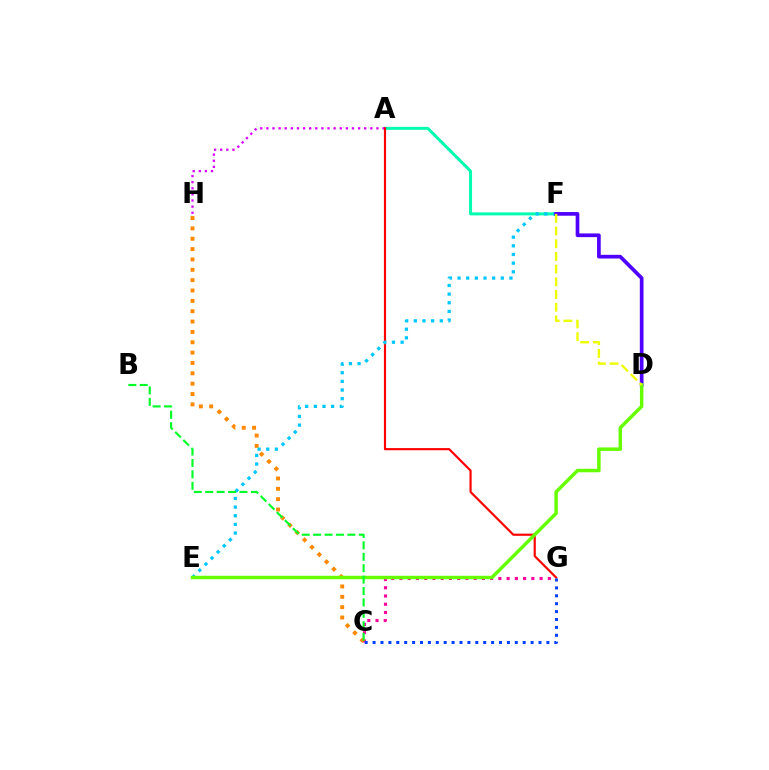{('A', 'F'): [{'color': '#00ffaf', 'line_style': 'solid', 'thickness': 2.16}], ('C', 'G'): [{'color': '#ff00a0', 'line_style': 'dotted', 'thickness': 2.24}, {'color': '#003fff', 'line_style': 'dotted', 'thickness': 2.15}], ('A', 'H'): [{'color': '#d600ff', 'line_style': 'dotted', 'thickness': 1.66}], ('A', 'G'): [{'color': '#ff0000', 'line_style': 'solid', 'thickness': 1.56}], ('C', 'H'): [{'color': '#ff8800', 'line_style': 'dotted', 'thickness': 2.81}], ('E', 'F'): [{'color': '#00c7ff', 'line_style': 'dotted', 'thickness': 2.35}], ('D', 'F'): [{'color': '#4f00ff', 'line_style': 'solid', 'thickness': 2.65}, {'color': '#eeff00', 'line_style': 'dashed', 'thickness': 1.73}], ('D', 'E'): [{'color': '#66ff00', 'line_style': 'solid', 'thickness': 2.49}], ('B', 'C'): [{'color': '#00ff27', 'line_style': 'dashed', 'thickness': 1.55}]}